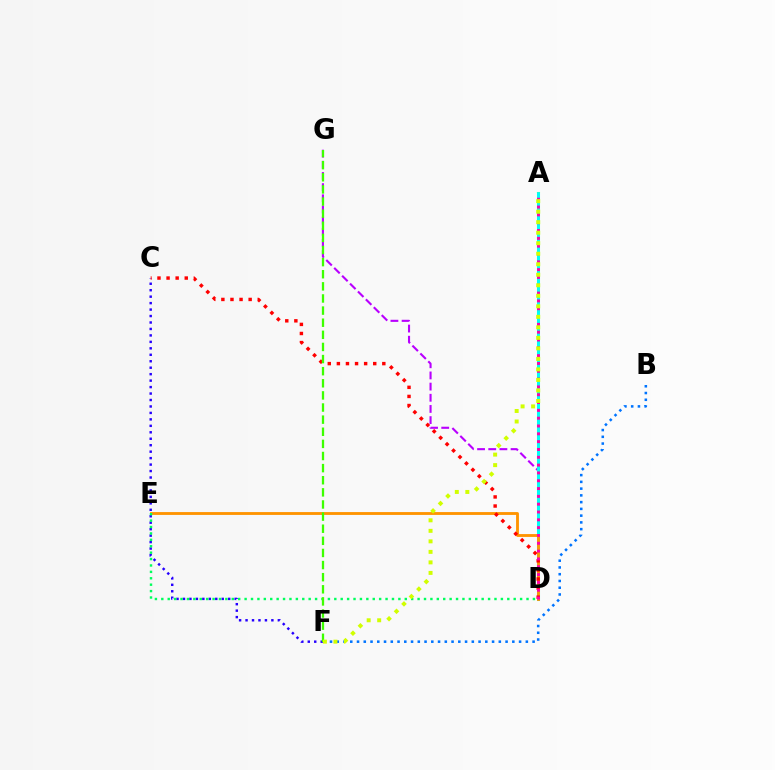{('D', 'G'): [{'color': '#b900ff', 'line_style': 'dashed', 'thickness': 1.52}], ('C', 'F'): [{'color': '#2500ff', 'line_style': 'dotted', 'thickness': 1.75}], ('A', 'D'): [{'color': '#00fff6', 'line_style': 'solid', 'thickness': 2.19}, {'color': '#ff00ac', 'line_style': 'dotted', 'thickness': 2.12}], ('B', 'F'): [{'color': '#0074ff', 'line_style': 'dotted', 'thickness': 1.83}], ('D', 'E'): [{'color': '#ff9400', 'line_style': 'solid', 'thickness': 2.05}, {'color': '#00ff5c', 'line_style': 'dotted', 'thickness': 1.74}], ('C', 'D'): [{'color': '#ff0000', 'line_style': 'dotted', 'thickness': 2.47}], ('F', 'G'): [{'color': '#3dff00', 'line_style': 'dashed', 'thickness': 1.65}], ('A', 'F'): [{'color': '#d1ff00', 'line_style': 'dotted', 'thickness': 2.86}]}